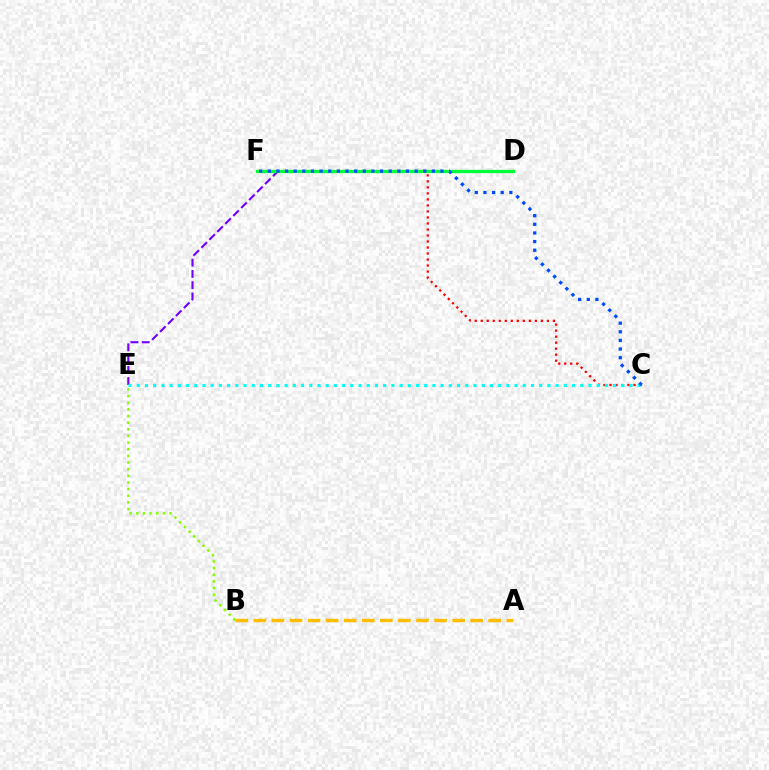{('D', 'F'): [{'color': '#ff00cf', 'line_style': 'dashed', 'thickness': 1.91}, {'color': '#00ff39', 'line_style': 'solid', 'thickness': 2.38}], ('C', 'F'): [{'color': '#ff0000', 'line_style': 'dotted', 'thickness': 1.63}, {'color': '#004bff', 'line_style': 'dotted', 'thickness': 2.35}], ('A', 'B'): [{'color': '#ffbd00', 'line_style': 'dashed', 'thickness': 2.45}], ('D', 'E'): [{'color': '#7200ff', 'line_style': 'dashed', 'thickness': 1.53}], ('C', 'E'): [{'color': '#00fff6', 'line_style': 'dotted', 'thickness': 2.23}], ('B', 'E'): [{'color': '#84ff00', 'line_style': 'dotted', 'thickness': 1.8}]}